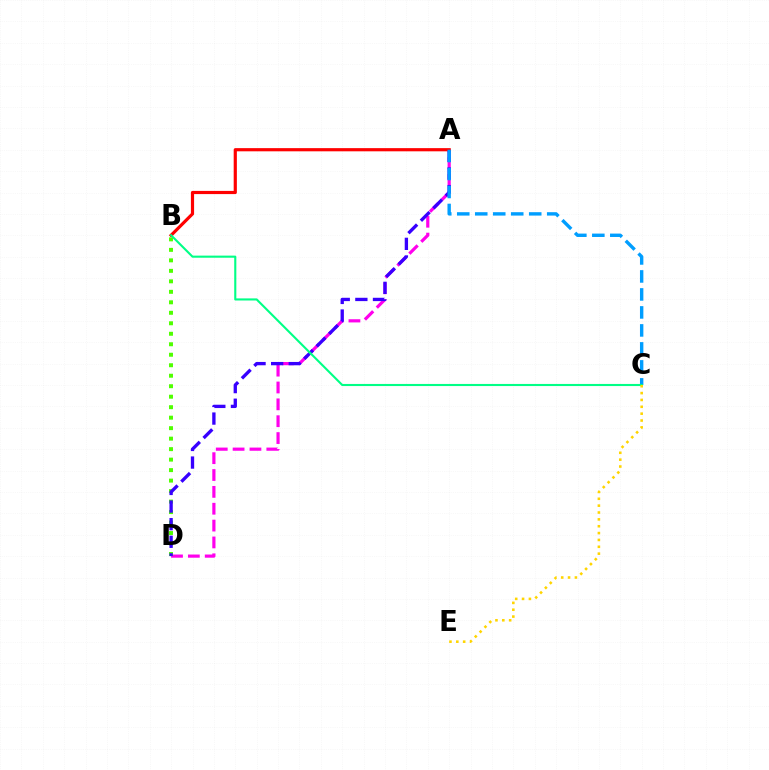{('A', 'D'): [{'color': '#ff00ed', 'line_style': 'dashed', 'thickness': 2.29}, {'color': '#3700ff', 'line_style': 'dashed', 'thickness': 2.39}], ('B', 'D'): [{'color': '#4fff00', 'line_style': 'dotted', 'thickness': 2.85}], ('A', 'B'): [{'color': '#ff0000', 'line_style': 'solid', 'thickness': 2.29}], ('A', 'C'): [{'color': '#009eff', 'line_style': 'dashed', 'thickness': 2.44}], ('B', 'C'): [{'color': '#00ff86', 'line_style': 'solid', 'thickness': 1.52}], ('C', 'E'): [{'color': '#ffd500', 'line_style': 'dotted', 'thickness': 1.86}]}